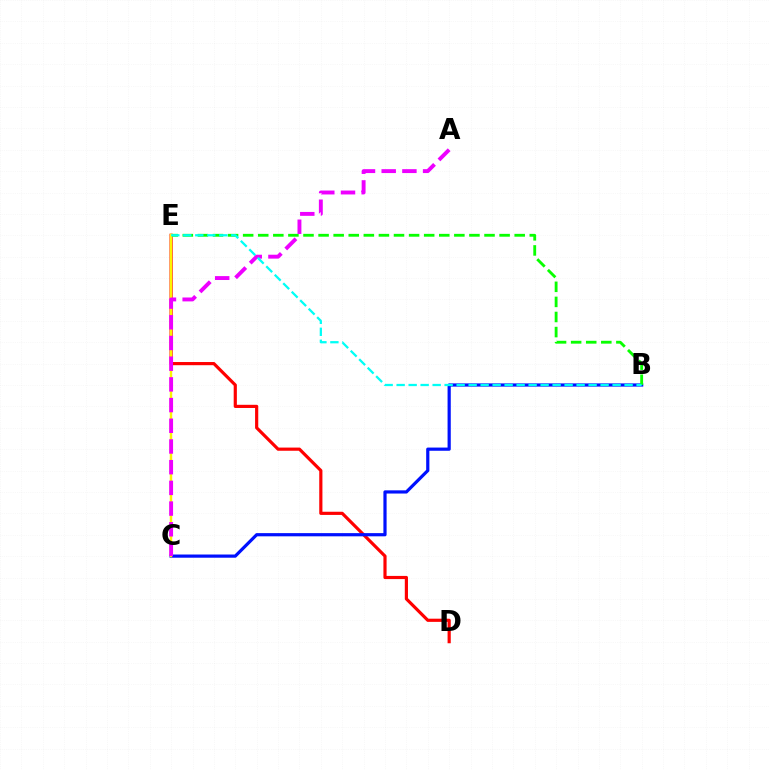{('D', 'E'): [{'color': '#ff0000', 'line_style': 'solid', 'thickness': 2.29}], ('B', 'C'): [{'color': '#0010ff', 'line_style': 'solid', 'thickness': 2.3}], ('B', 'E'): [{'color': '#08ff00', 'line_style': 'dashed', 'thickness': 2.05}, {'color': '#00fff6', 'line_style': 'dashed', 'thickness': 1.63}], ('C', 'E'): [{'color': '#fcf500', 'line_style': 'solid', 'thickness': 1.75}], ('A', 'C'): [{'color': '#ee00ff', 'line_style': 'dashed', 'thickness': 2.81}]}